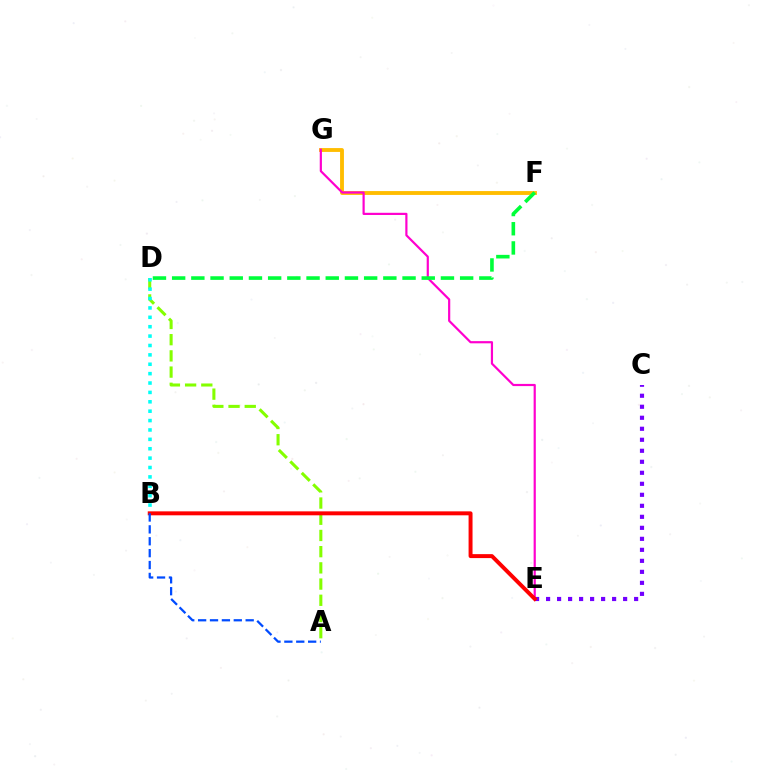{('F', 'G'): [{'color': '#ffbd00', 'line_style': 'solid', 'thickness': 2.77}], ('A', 'D'): [{'color': '#84ff00', 'line_style': 'dashed', 'thickness': 2.2}], ('C', 'E'): [{'color': '#7200ff', 'line_style': 'dotted', 'thickness': 2.99}], ('E', 'G'): [{'color': '#ff00cf', 'line_style': 'solid', 'thickness': 1.58}], ('B', 'D'): [{'color': '#00fff6', 'line_style': 'dotted', 'thickness': 2.55}], ('D', 'F'): [{'color': '#00ff39', 'line_style': 'dashed', 'thickness': 2.61}], ('B', 'E'): [{'color': '#ff0000', 'line_style': 'solid', 'thickness': 2.85}], ('A', 'B'): [{'color': '#004bff', 'line_style': 'dashed', 'thickness': 1.62}]}